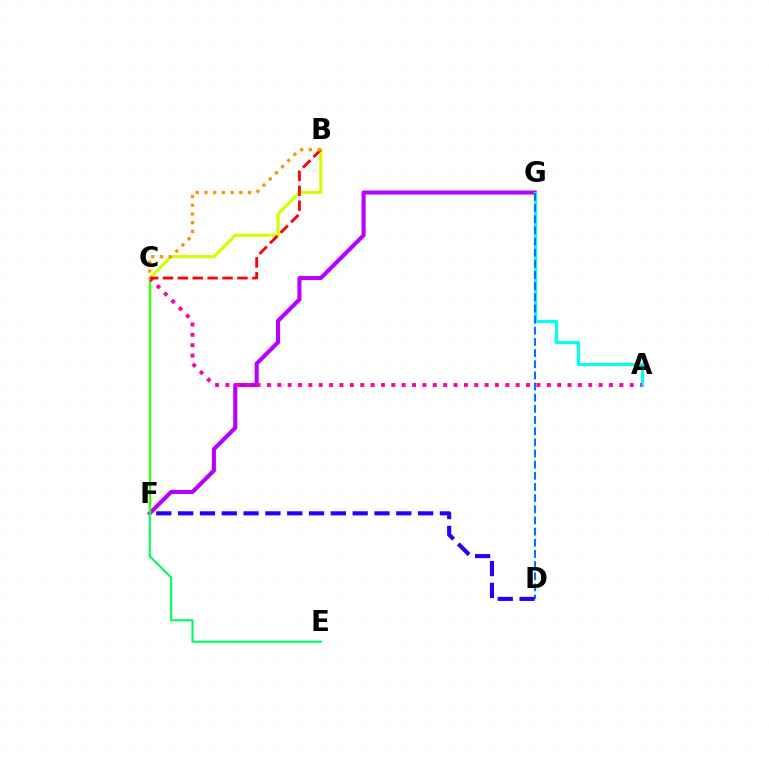{('F', 'G'): [{'color': '#b900ff', 'line_style': 'solid', 'thickness': 2.94}], ('A', 'G'): [{'color': '#00fff6', 'line_style': 'solid', 'thickness': 2.29}], ('D', 'G'): [{'color': '#0074ff', 'line_style': 'dashed', 'thickness': 1.52}], ('C', 'F'): [{'color': '#3dff00', 'line_style': 'solid', 'thickness': 1.67}], ('A', 'C'): [{'color': '#ff00ac', 'line_style': 'dotted', 'thickness': 2.82}], ('B', 'C'): [{'color': '#d1ff00', 'line_style': 'solid', 'thickness': 2.26}, {'color': '#ff0000', 'line_style': 'dashed', 'thickness': 2.02}, {'color': '#ff9400', 'line_style': 'dotted', 'thickness': 2.37}], ('E', 'F'): [{'color': '#00ff5c', 'line_style': 'solid', 'thickness': 1.54}], ('D', 'F'): [{'color': '#2500ff', 'line_style': 'dashed', 'thickness': 2.96}]}